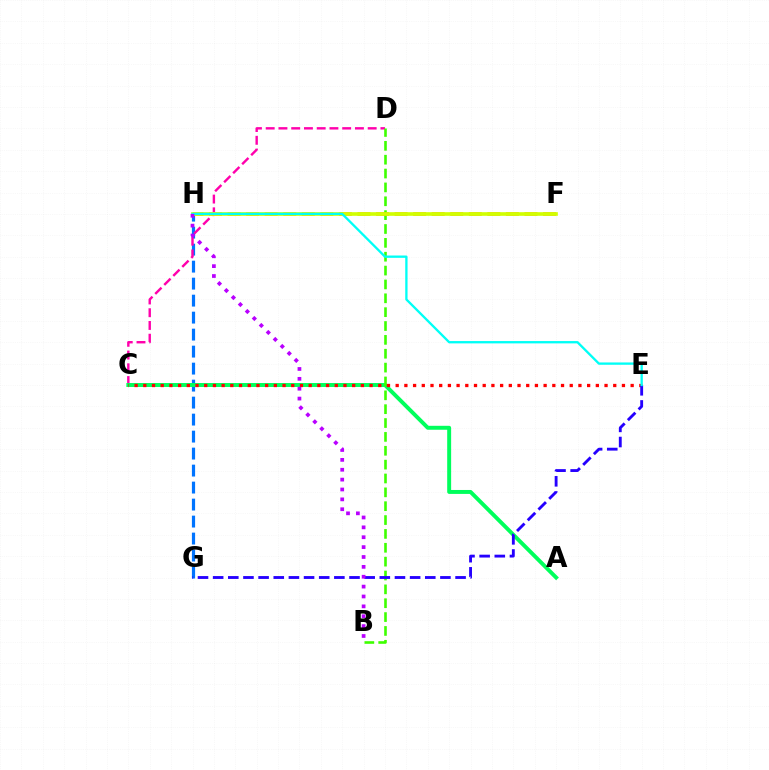{('G', 'H'): [{'color': '#0074ff', 'line_style': 'dashed', 'thickness': 2.31}], ('C', 'D'): [{'color': '#ff00ac', 'line_style': 'dashed', 'thickness': 1.73}], ('A', 'C'): [{'color': '#00ff5c', 'line_style': 'solid', 'thickness': 2.84}], ('B', 'D'): [{'color': '#3dff00', 'line_style': 'dashed', 'thickness': 1.88}], ('F', 'H'): [{'color': '#ff9400', 'line_style': 'dashed', 'thickness': 2.52}, {'color': '#d1ff00', 'line_style': 'solid', 'thickness': 2.62}], ('C', 'E'): [{'color': '#ff0000', 'line_style': 'dotted', 'thickness': 2.36}], ('E', 'G'): [{'color': '#2500ff', 'line_style': 'dashed', 'thickness': 2.06}], ('E', 'H'): [{'color': '#00fff6', 'line_style': 'solid', 'thickness': 1.67}], ('B', 'H'): [{'color': '#b900ff', 'line_style': 'dotted', 'thickness': 2.68}]}